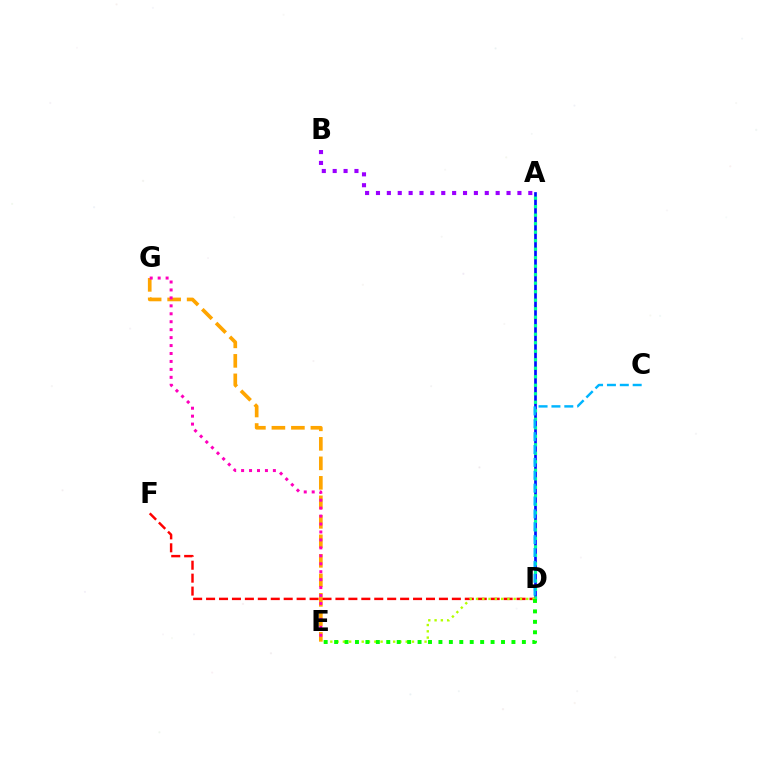{('E', 'G'): [{'color': '#ffa500', 'line_style': 'dashed', 'thickness': 2.65}, {'color': '#ff00bd', 'line_style': 'dotted', 'thickness': 2.16}], ('A', 'D'): [{'color': '#0010ff', 'line_style': 'solid', 'thickness': 1.95}, {'color': '#00ff9d', 'line_style': 'dotted', 'thickness': 2.31}], ('A', 'B'): [{'color': '#9b00ff', 'line_style': 'dotted', 'thickness': 2.96}], ('D', 'F'): [{'color': '#ff0000', 'line_style': 'dashed', 'thickness': 1.76}], ('D', 'E'): [{'color': '#b3ff00', 'line_style': 'dotted', 'thickness': 1.71}, {'color': '#08ff00', 'line_style': 'dotted', 'thickness': 2.83}], ('C', 'D'): [{'color': '#00b5ff', 'line_style': 'dashed', 'thickness': 1.75}]}